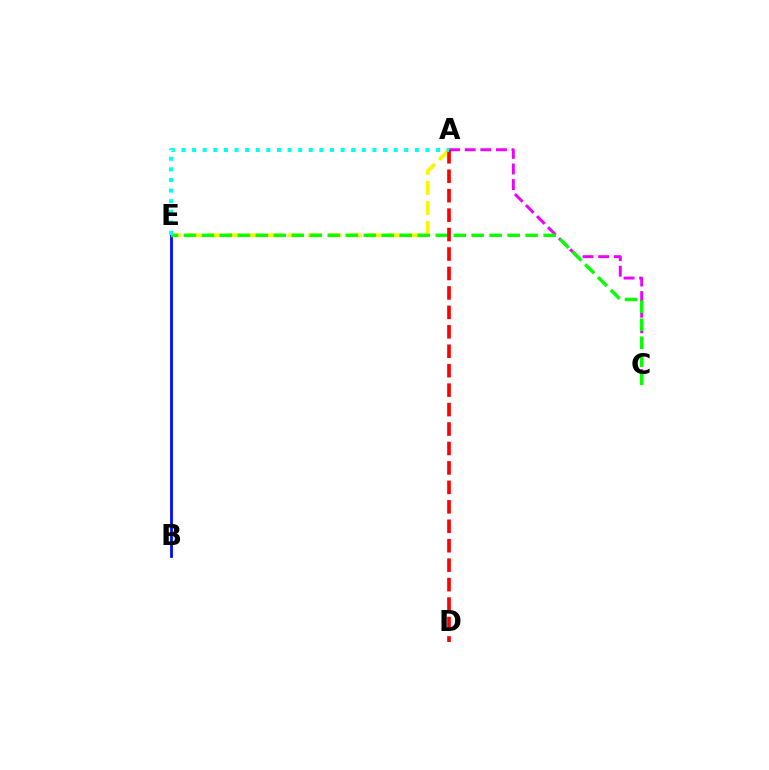{('A', 'C'): [{'color': '#ee00ff', 'line_style': 'dashed', 'thickness': 2.12}], ('B', 'E'): [{'color': '#0010ff', 'line_style': 'solid', 'thickness': 2.04}], ('A', 'E'): [{'color': '#fcf500', 'line_style': 'dashed', 'thickness': 2.72}, {'color': '#00fff6', 'line_style': 'dotted', 'thickness': 2.88}], ('C', 'E'): [{'color': '#08ff00', 'line_style': 'dashed', 'thickness': 2.44}], ('A', 'D'): [{'color': '#ff0000', 'line_style': 'dashed', 'thickness': 2.64}]}